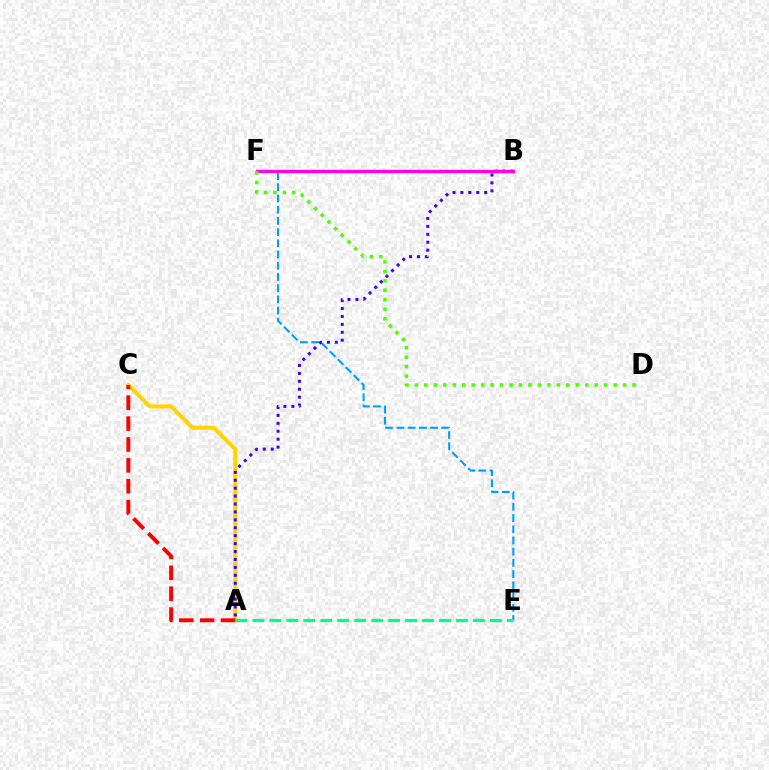{('A', 'C'): [{'color': '#ffd500', 'line_style': 'solid', 'thickness': 2.89}, {'color': '#ff0000', 'line_style': 'dashed', 'thickness': 2.83}], ('E', 'F'): [{'color': '#009eff', 'line_style': 'dashed', 'thickness': 1.52}], ('A', 'B'): [{'color': '#3700ff', 'line_style': 'dotted', 'thickness': 2.15}], ('B', 'F'): [{'color': '#ff00ed', 'line_style': 'solid', 'thickness': 2.37}], ('D', 'F'): [{'color': '#4fff00', 'line_style': 'dotted', 'thickness': 2.57}], ('A', 'E'): [{'color': '#00ff86', 'line_style': 'dashed', 'thickness': 2.3}]}